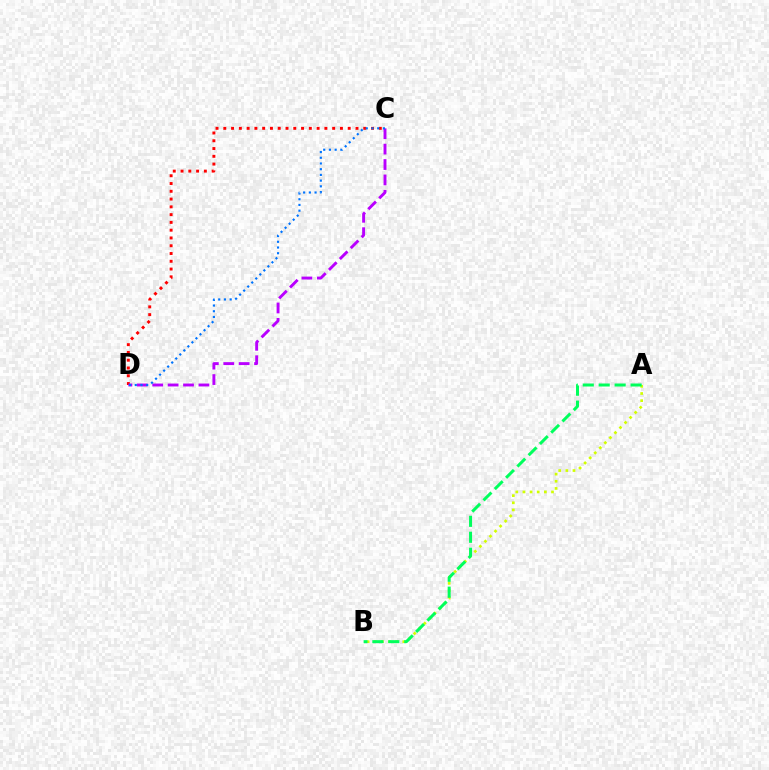{('C', 'D'): [{'color': '#ff0000', 'line_style': 'dotted', 'thickness': 2.11}, {'color': '#b900ff', 'line_style': 'dashed', 'thickness': 2.09}, {'color': '#0074ff', 'line_style': 'dotted', 'thickness': 1.55}], ('A', 'B'): [{'color': '#d1ff00', 'line_style': 'dotted', 'thickness': 1.94}, {'color': '#00ff5c', 'line_style': 'dashed', 'thickness': 2.17}]}